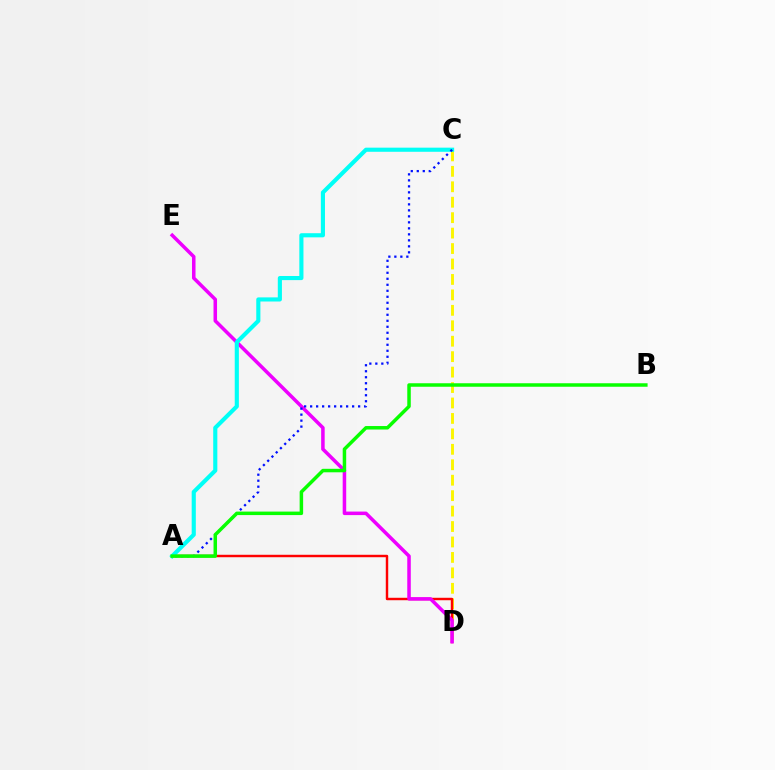{('C', 'D'): [{'color': '#fcf500', 'line_style': 'dashed', 'thickness': 2.1}], ('A', 'D'): [{'color': '#ff0000', 'line_style': 'solid', 'thickness': 1.76}], ('D', 'E'): [{'color': '#ee00ff', 'line_style': 'solid', 'thickness': 2.54}], ('A', 'C'): [{'color': '#00fff6', 'line_style': 'solid', 'thickness': 2.97}, {'color': '#0010ff', 'line_style': 'dotted', 'thickness': 1.63}], ('A', 'B'): [{'color': '#08ff00', 'line_style': 'solid', 'thickness': 2.52}]}